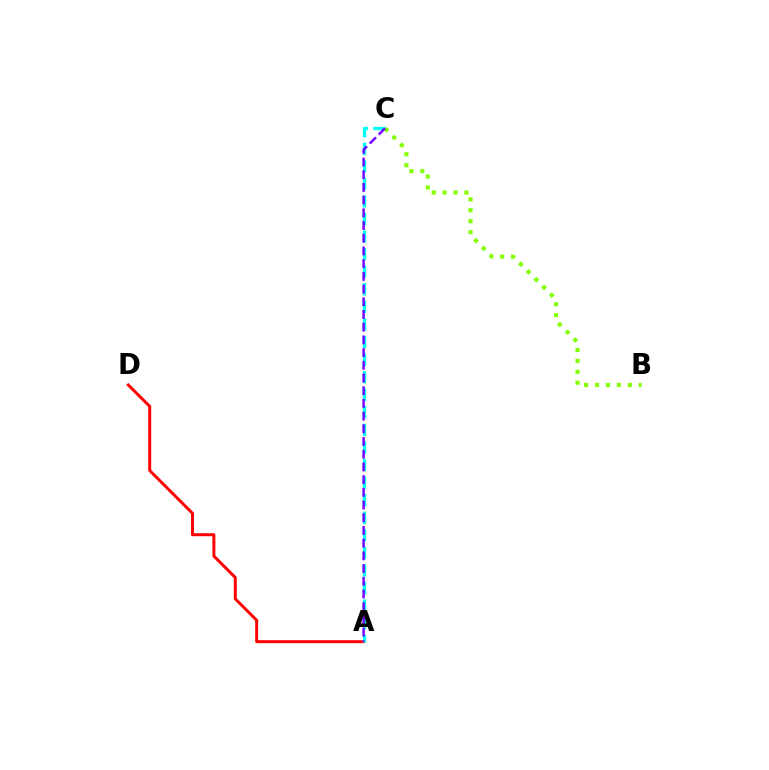{('A', 'D'): [{'color': '#ff0000', 'line_style': 'solid', 'thickness': 2.14}], ('A', 'C'): [{'color': '#00fff6', 'line_style': 'dashed', 'thickness': 2.39}, {'color': '#7200ff', 'line_style': 'dashed', 'thickness': 1.73}], ('B', 'C'): [{'color': '#84ff00', 'line_style': 'dotted', 'thickness': 2.97}]}